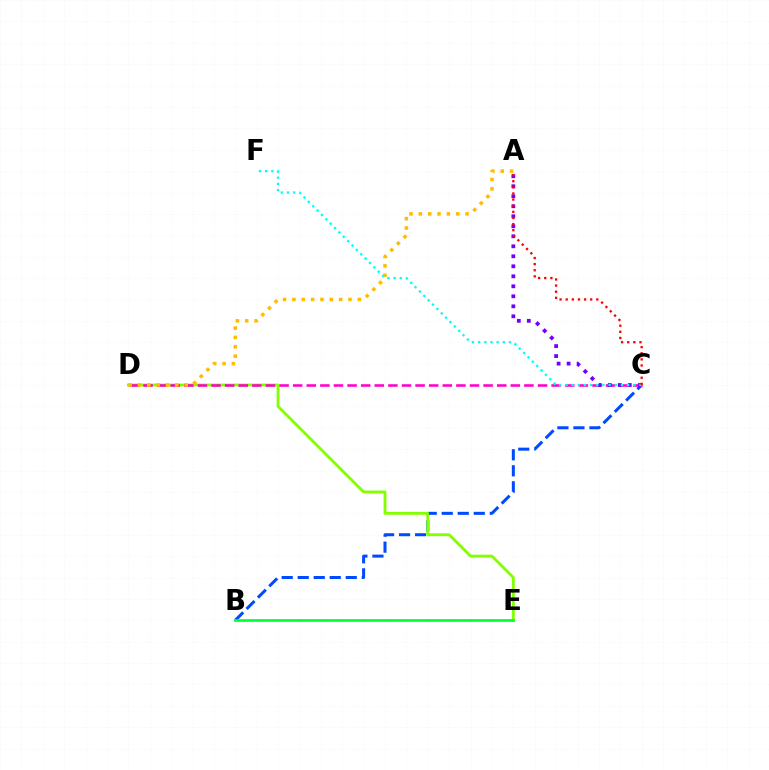{('B', 'C'): [{'color': '#004bff', 'line_style': 'dashed', 'thickness': 2.18}], ('D', 'E'): [{'color': '#84ff00', 'line_style': 'solid', 'thickness': 2.04}], ('C', 'D'): [{'color': '#ff00cf', 'line_style': 'dashed', 'thickness': 1.85}], ('B', 'E'): [{'color': '#00ff39', 'line_style': 'solid', 'thickness': 1.94}], ('A', 'D'): [{'color': '#ffbd00', 'line_style': 'dotted', 'thickness': 2.54}], ('A', 'C'): [{'color': '#7200ff', 'line_style': 'dotted', 'thickness': 2.72}, {'color': '#ff0000', 'line_style': 'dotted', 'thickness': 1.66}], ('C', 'F'): [{'color': '#00fff6', 'line_style': 'dotted', 'thickness': 1.68}]}